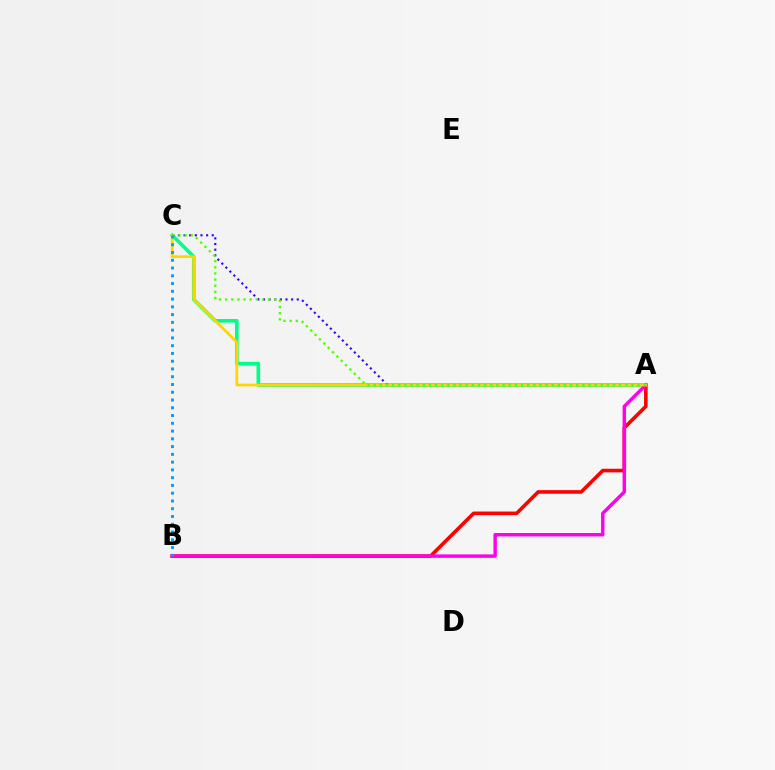{('A', 'B'): [{'color': '#ff0000', 'line_style': 'solid', 'thickness': 2.59}, {'color': '#ff00ed', 'line_style': 'solid', 'thickness': 2.47}], ('A', 'C'): [{'color': '#00ff86', 'line_style': 'solid', 'thickness': 2.61}, {'color': '#3700ff', 'line_style': 'dotted', 'thickness': 1.53}, {'color': '#ffd500', 'line_style': 'solid', 'thickness': 1.96}, {'color': '#4fff00', 'line_style': 'dotted', 'thickness': 1.67}], ('B', 'C'): [{'color': '#009eff', 'line_style': 'dotted', 'thickness': 2.11}]}